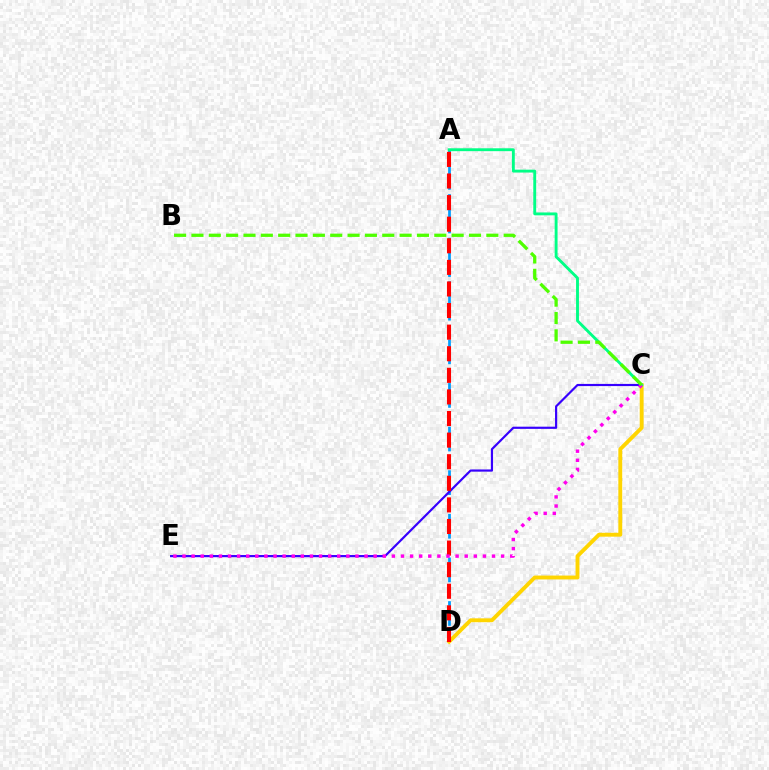{('A', 'D'): [{'color': '#009eff', 'line_style': 'dashed', 'thickness': 1.97}, {'color': '#ff0000', 'line_style': 'dashed', 'thickness': 2.93}], ('C', 'E'): [{'color': '#3700ff', 'line_style': 'solid', 'thickness': 1.57}, {'color': '#ff00ed', 'line_style': 'dotted', 'thickness': 2.47}], ('C', 'D'): [{'color': '#ffd500', 'line_style': 'solid', 'thickness': 2.79}], ('A', 'C'): [{'color': '#00ff86', 'line_style': 'solid', 'thickness': 2.07}], ('B', 'C'): [{'color': '#4fff00', 'line_style': 'dashed', 'thickness': 2.36}]}